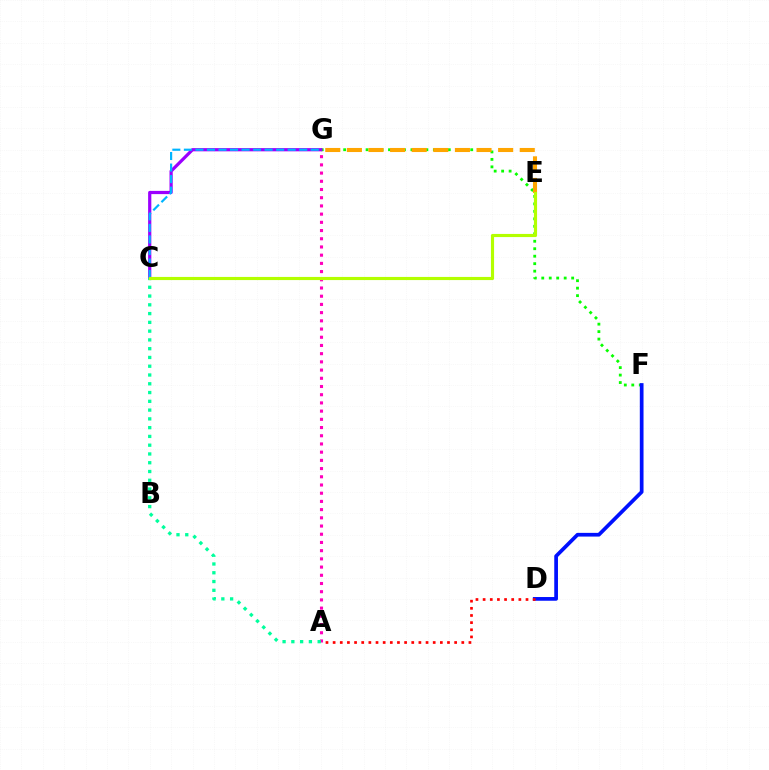{('A', 'G'): [{'color': '#ff00bd', 'line_style': 'dotted', 'thickness': 2.23}], ('F', 'G'): [{'color': '#08ff00', 'line_style': 'dotted', 'thickness': 2.03}], ('C', 'G'): [{'color': '#9b00ff', 'line_style': 'solid', 'thickness': 2.32}, {'color': '#00b5ff', 'line_style': 'dashed', 'thickness': 1.57}], ('D', 'F'): [{'color': '#0010ff', 'line_style': 'solid', 'thickness': 2.67}], ('E', 'G'): [{'color': '#ffa500', 'line_style': 'dashed', 'thickness': 2.94}], ('A', 'C'): [{'color': '#00ff9d', 'line_style': 'dotted', 'thickness': 2.38}], ('A', 'D'): [{'color': '#ff0000', 'line_style': 'dotted', 'thickness': 1.94}], ('C', 'E'): [{'color': '#b3ff00', 'line_style': 'solid', 'thickness': 2.26}]}